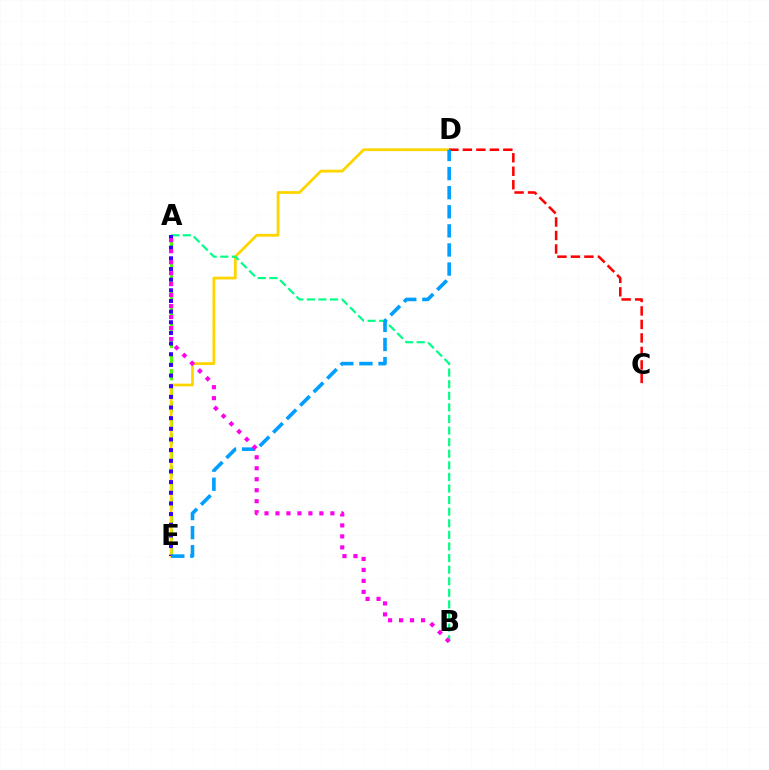{('A', 'E'): [{'color': '#4fff00', 'line_style': 'dashed', 'thickness': 2.18}, {'color': '#3700ff', 'line_style': 'dotted', 'thickness': 2.9}], ('D', 'E'): [{'color': '#ffd500', 'line_style': 'solid', 'thickness': 2.01}, {'color': '#009eff', 'line_style': 'dashed', 'thickness': 2.59}], ('A', 'B'): [{'color': '#00ff86', 'line_style': 'dashed', 'thickness': 1.57}, {'color': '#ff00ed', 'line_style': 'dotted', 'thickness': 2.98}], ('C', 'D'): [{'color': '#ff0000', 'line_style': 'dashed', 'thickness': 1.83}]}